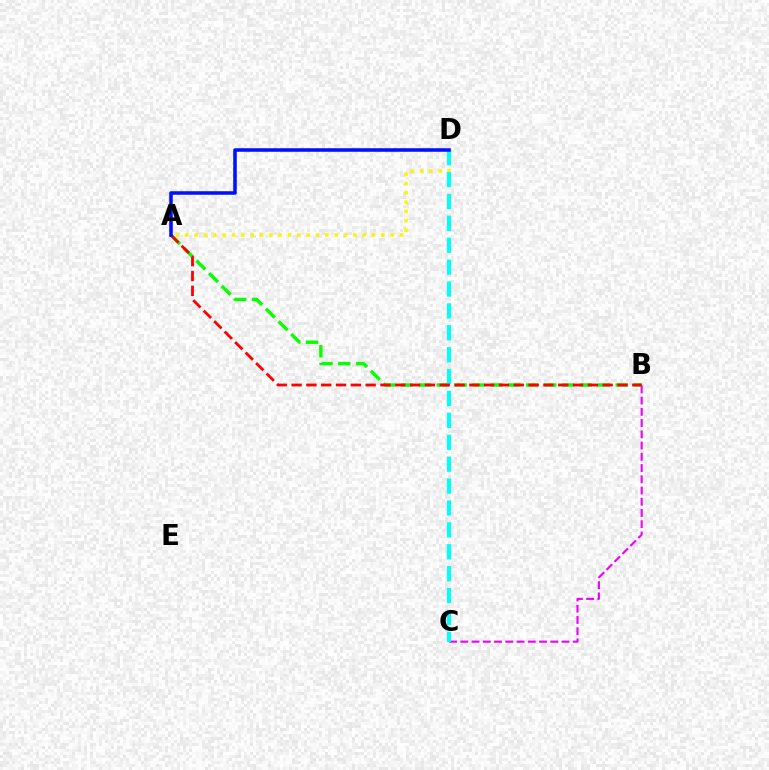{('A', 'B'): [{'color': '#08ff00', 'line_style': 'dashed', 'thickness': 2.43}, {'color': '#ff0000', 'line_style': 'dashed', 'thickness': 2.01}], ('A', 'D'): [{'color': '#fcf500', 'line_style': 'dotted', 'thickness': 2.54}, {'color': '#0010ff', 'line_style': 'solid', 'thickness': 2.55}], ('B', 'C'): [{'color': '#ee00ff', 'line_style': 'dashed', 'thickness': 1.53}], ('C', 'D'): [{'color': '#00fff6', 'line_style': 'dashed', 'thickness': 2.97}]}